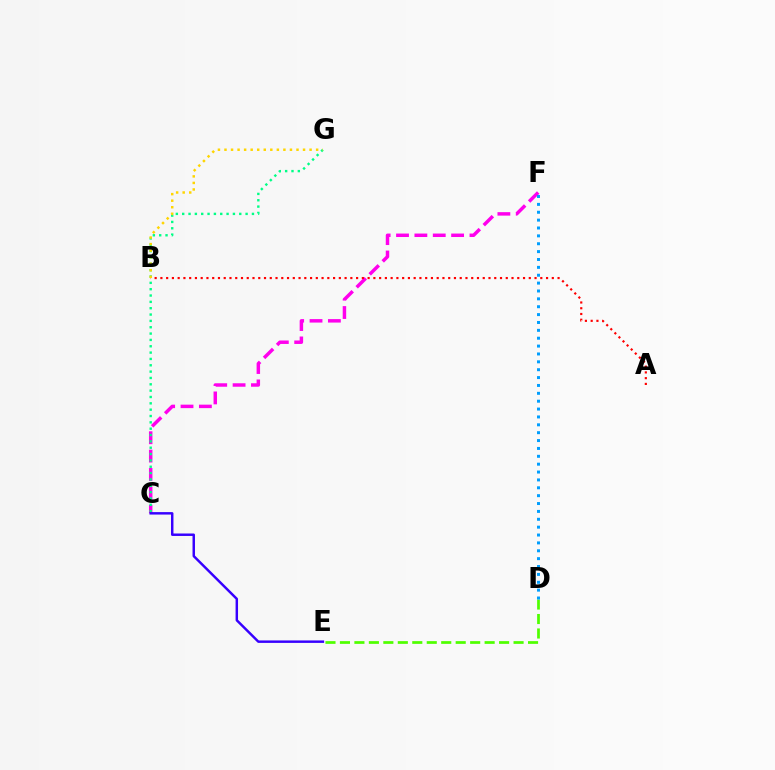{('D', 'E'): [{'color': '#4fff00', 'line_style': 'dashed', 'thickness': 1.97}], ('C', 'F'): [{'color': '#ff00ed', 'line_style': 'dashed', 'thickness': 2.49}], ('C', 'G'): [{'color': '#00ff86', 'line_style': 'dotted', 'thickness': 1.72}], ('C', 'E'): [{'color': '#3700ff', 'line_style': 'solid', 'thickness': 1.77}], ('A', 'B'): [{'color': '#ff0000', 'line_style': 'dotted', 'thickness': 1.56}], ('D', 'F'): [{'color': '#009eff', 'line_style': 'dotted', 'thickness': 2.14}], ('B', 'G'): [{'color': '#ffd500', 'line_style': 'dotted', 'thickness': 1.78}]}